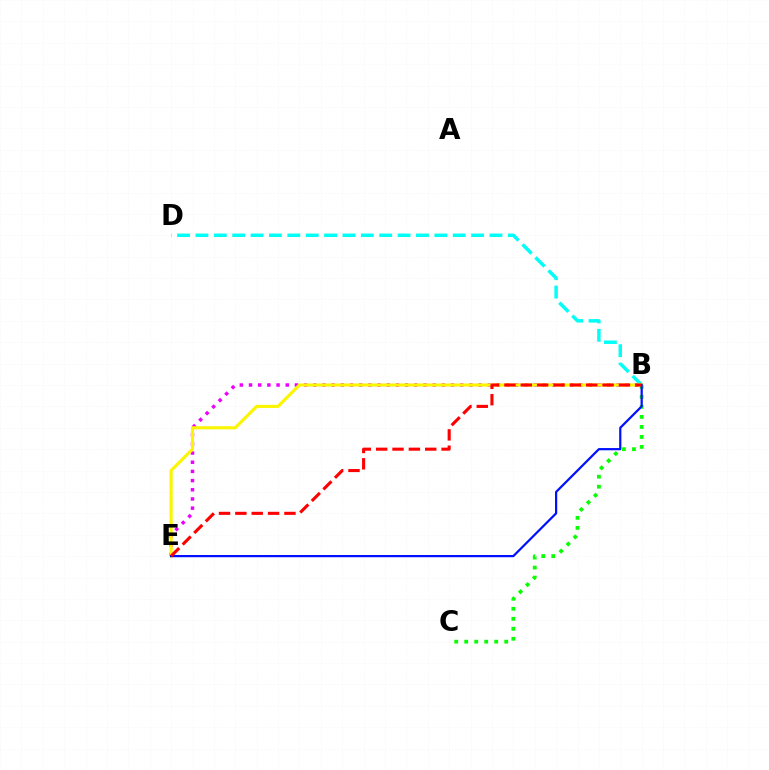{('B', 'E'): [{'color': '#ee00ff', 'line_style': 'dotted', 'thickness': 2.49}, {'color': '#fcf500', 'line_style': 'solid', 'thickness': 2.24}, {'color': '#0010ff', 'line_style': 'solid', 'thickness': 1.6}, {'color': '#ff0000', 'line_style': 'dashed', 'thickness': 2.22}], ('B', 'C'): [{'color': '#08ff00', 'line_style': 'dotted', 'thickness': 2.72}], ('B', 'D'): [{'color': '#00fff6', 'line_style': 'dashed', 'thickness': 2.5}]}